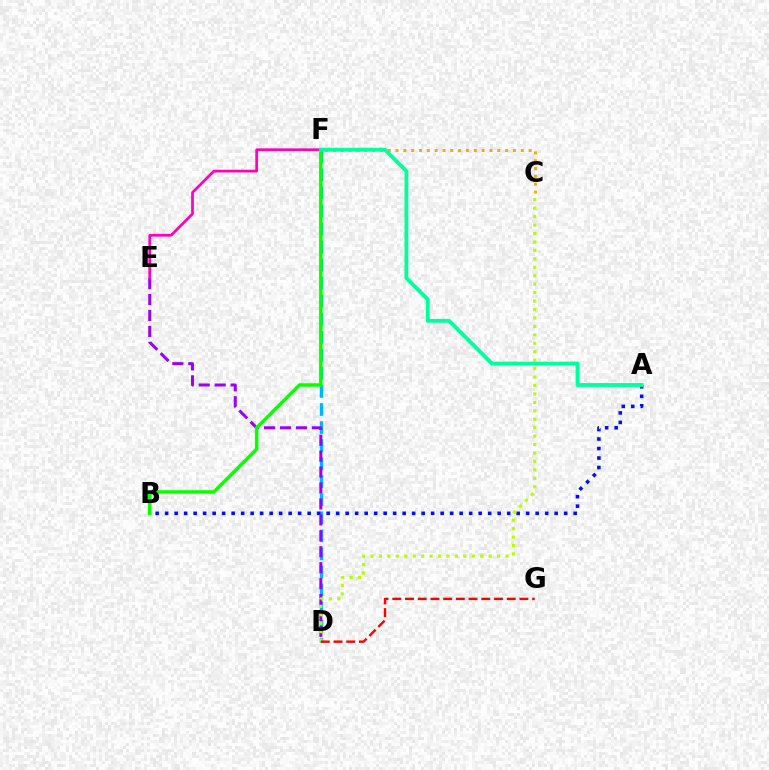{('D', 'F'): [{'color': '#00b5ff', 'line_style': 'dashed', 'thickness': 2.45}], ('A', 'B'): [{'color': '#0010ff', 'line_style': 'dotted', 'thickness': 2.58}], ('C', 'F'): [{'color': '#ffa500', 'line_style': 'dotted', 'thickness': 2.13}], ('D', 'E'): [{'color': '#9b00ff', 'line_style': 'dashed', 'thickness': 2.16}], ('C', 'D'): [{'color': '#b3ff00', 'line_style': 'dotted', 'thickness': 2.29}], ('E', 'F'): [{'color': '#ff00bd', 'line_style': 'solid', 'thickness': 1.96}], ('D', 'G'): [{'color': '#ff0000', 'line_style': 'dashed', 'thickness': 1.73}], ('B', 'F'): [{'color': '#08ff00', 'line_style': 'solid', 'thickness': 2.49}], ('A', 'F'): [{'color': '#00ff9d', 'line_style': 'solid', 'thickness': 2.76}]}